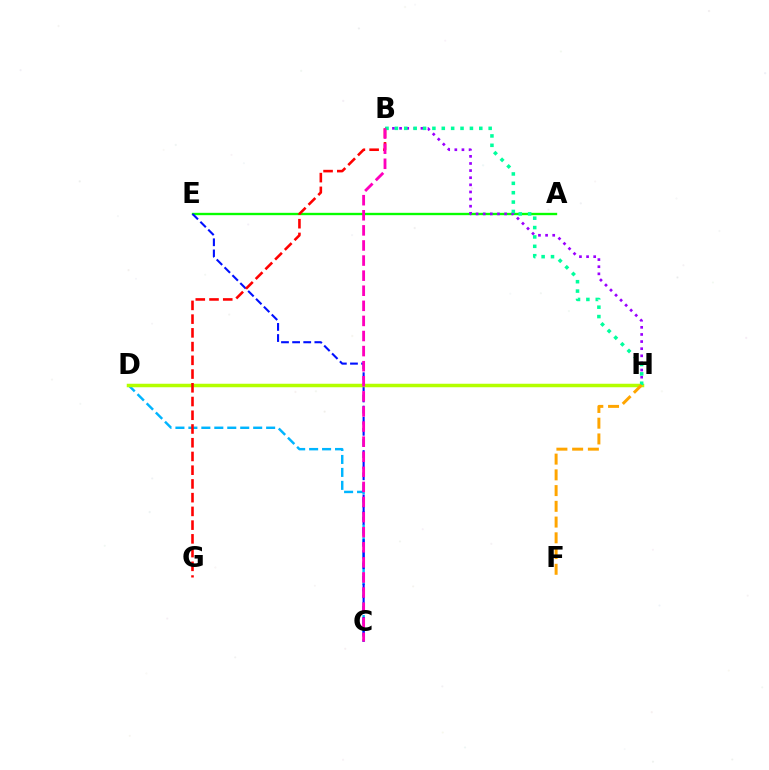{('A', 'E'): [{'color': '#08ff00', 'line_style': 'solid', 'thickness': 1.69}], ('C', 'D'): [{'color': '#00b5ff', 'line_style': 'dashed', 'thickness': 1.76}], ('C', 'E'): [{'color': '#0010ff', 'line_style': 'dashed', 'thickness': 1.51}], ('D', 'H'): [{'color': '#b3ff00', 'line_style': 'solid', 'thickness': 2.52}], ('B', 'H'): [{'color': '#9b00ff', 'line_style': 'dotted', 'thickness': 1.93}, {'color': '#00ff9d', 'line_style': 'dotted', 'thickness': 2.55}], ('B', 'G'): [{'color': '#ff0000', 'line_style': 'dashed', 'thickness': 1.87}], ('F', 'H'): [{'color': '#ffa500', 'line_style': 'dashed', 'thickness': 2.14}], ('B', 'C'): [{'color': '#ff00bd', 'line_style': 'dashed', 'thickness': 2.05}]}